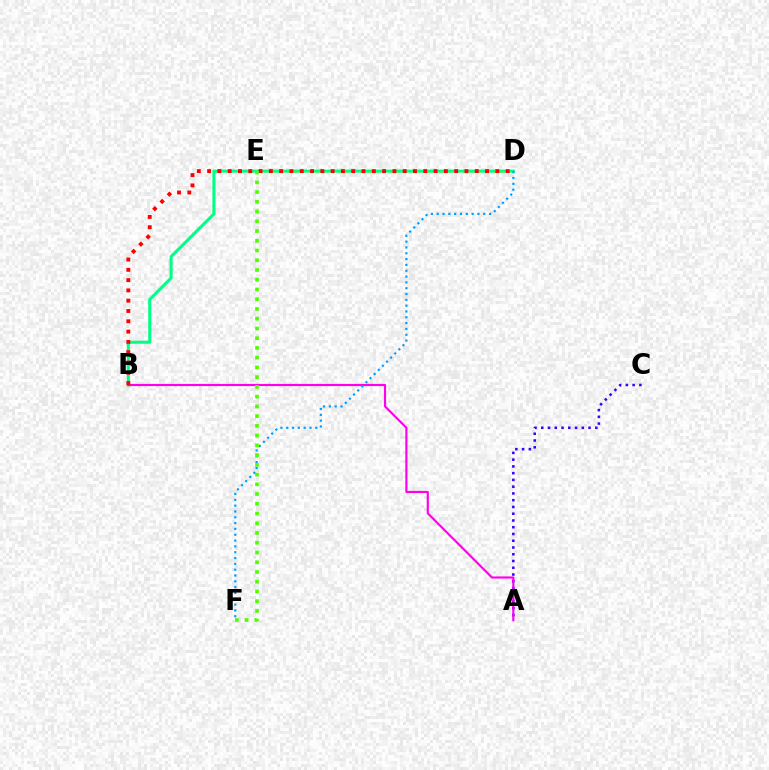{('D', 'E'): [{'color': '#ffd500', 'line_style': 'dotted', 'thickness': 2.0}], ('A', 'C'): [{'color': '#3700ff', 'line_style': 'dotted', 'thickness': 1.84}], ('B', 'D'): [{'color': '#00ff86', 'line_style': 'solid', 'thickness': 2.19}, {'color': '#ff0000', 'line_style': 'dotted', 'thickness': 2.8}], ('A', 'B'): [{'color': '#ff00ed', 'line_style': 'solid', 'thickness': 1.55}], ('D', 'F'): [{'color': '#009eff', 'line_style': 'dotted', 'thickness': 1.58}], ('E', 'F'): [{'color': '#4fff00', 'line_style': 'dotted', 'thickness': 2.65}]}